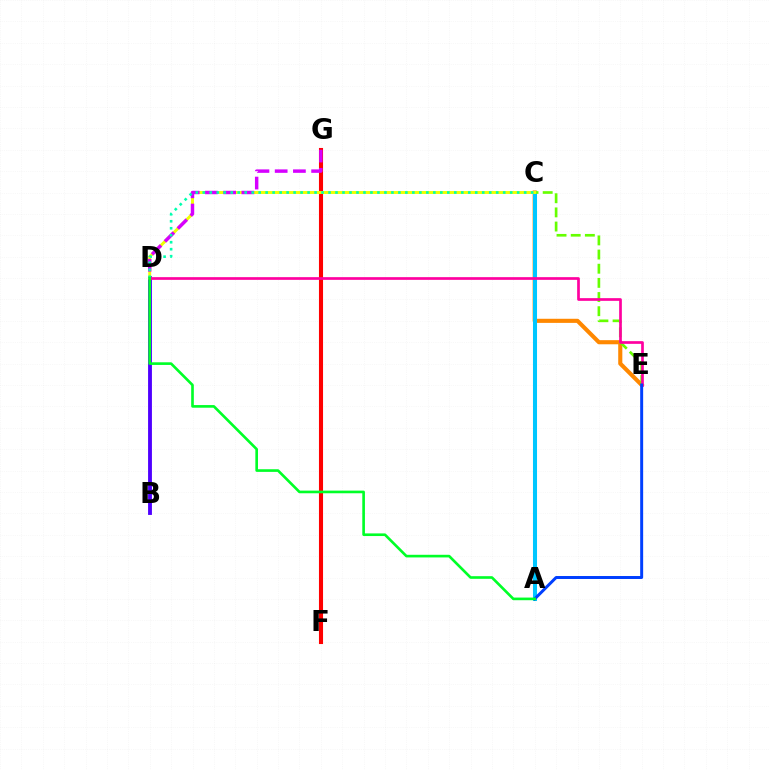{('C', 'E'): [{'color': '#ff8800', 'line_style': 'solid', 'thickness': 2.96}, {'color': '#66ff00', 'line_style': 'dashed', 'thickness': 1.92}], ('B', 'D'): [{'color': '#4f00ff', 'line_style': 'solid', 'thickness': 2.77}], ('A', 'C'): [{'color': '#00c7ff', 'line_style': 'solid', 'thickness': 2.91}], ('F', 'G'): [{'color': '#ff0000', 'line_style': 'solid', 'thickness': 2.94}], ('C', 'D'): [{'color': '#eeff00', 'line_style': 'solid', 'thickness': 2.11}, {'color': '#00ffaf', 'line_style': 'dotted', 'thickness': 1.9}], ('D', 'G'): [{'color': '#d600ff', 'line_style': 'dashed', 'thickness': 2.48}], ('D', 'E'): [{'color': '#ff00a0', 'line_style': 'solid', 'thickness': 1.94}], ('A', 'E'): [{'color': '#003fff', 'line_style': 'solid', 'thickness': 2.14}], ('A', 'D'): [{'color': '#00ff27', 'line_style': 'solid', 'thickness': 1.9}]}